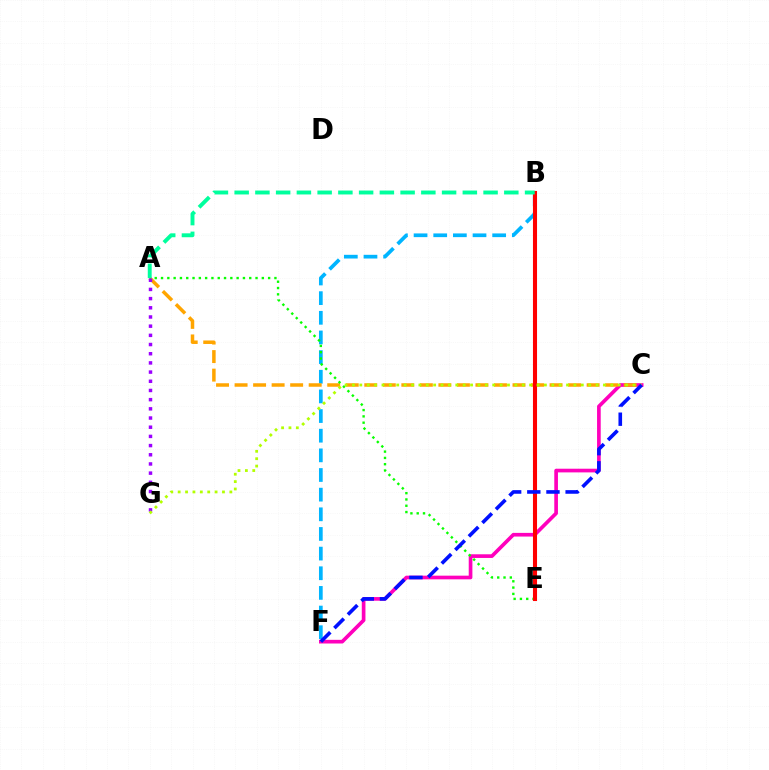{('B', 'F'): [{'color': '#00b5ff', 'line_style': 'dashed', 'thickness': 2.67}], ('C', 'F'): [{'color': '#ff00bd', 'line_style': 'solid', 'thickness': 2.64}, {'color': '#0010ff', 'line_style': 'dashed', 'thickness': 2.6}], ('A', 'C'): [{'color': '#ffa500', 'line_style': 'dashed', 'thickness': 2.52}], ('A', 'E'): [{'color': '#08ff00', 'line_style': 'dotted', 'thickness': 1.71}], ('A', 'G'): [{'color': '#9b00ff', 'line_style': 'dotted', 'thickness': 2.5}], ('B', 'E'): [{'color': '#ff0000', 'line_style': 'solid', 'thickness': 2.94}], ('C', 'G'): [{'color': '#b3ff00', 'line_style': 'dotted', 'thickness': 2.01}], ('A', 'B'): [{'color': '#00ff9d', 'line_style': 'dashed', 'thickness': 2.82}]}